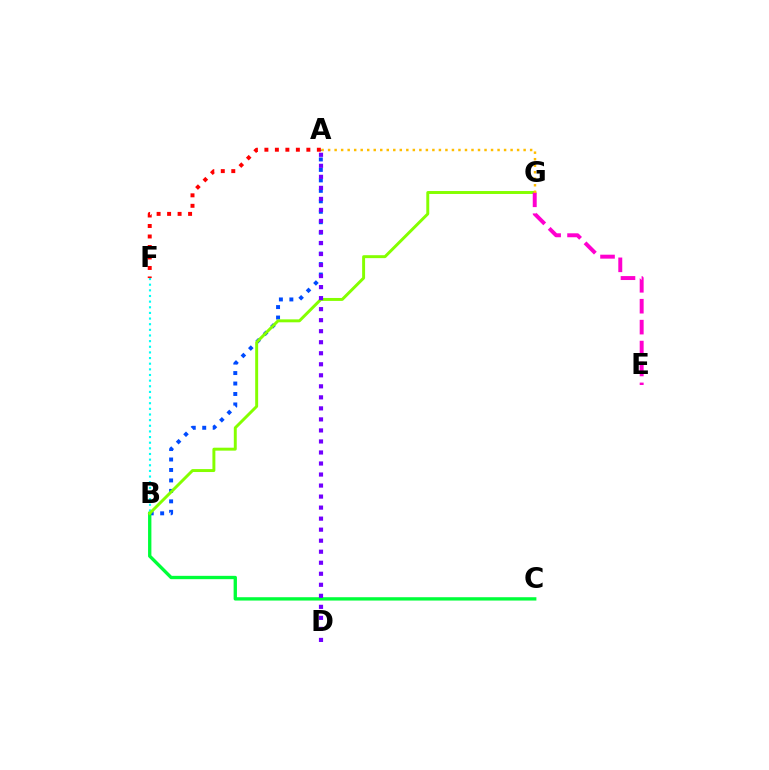{('A', 'B'): [{'color': '#004bff', 'line_style': 'dotted', 'thickness': 2.84}], ('B', 'C'): [{'color': '#00ff39', 'line_style': 'solid', 'thickness': 2.4}], ('B', 'F'): [{'color': '#00fff6', 'line_style': 'dotted', 'thickness': 1.53}], ('B', 'G'): [{'color': '#84ff00', 'line_style': 'solid', 'thickness': 2.12}], ('A', 'D'): [{'color': '#7200ff', 'line_style': 'dotted', 'thickness': 3.0}], ('E', 'G'): [{'color': '#ff00cf', 'line_style': 'dashed', 'thickness': 2.84}], ('A', 'G'): [{'color': '#ffbd00', 'line_style': 'dotted', 'thickness': 1.77}], ('A', 'F'): [{'color': '#ff0000', 'line_style': 'dotted', 'thickness': 2.85}]}